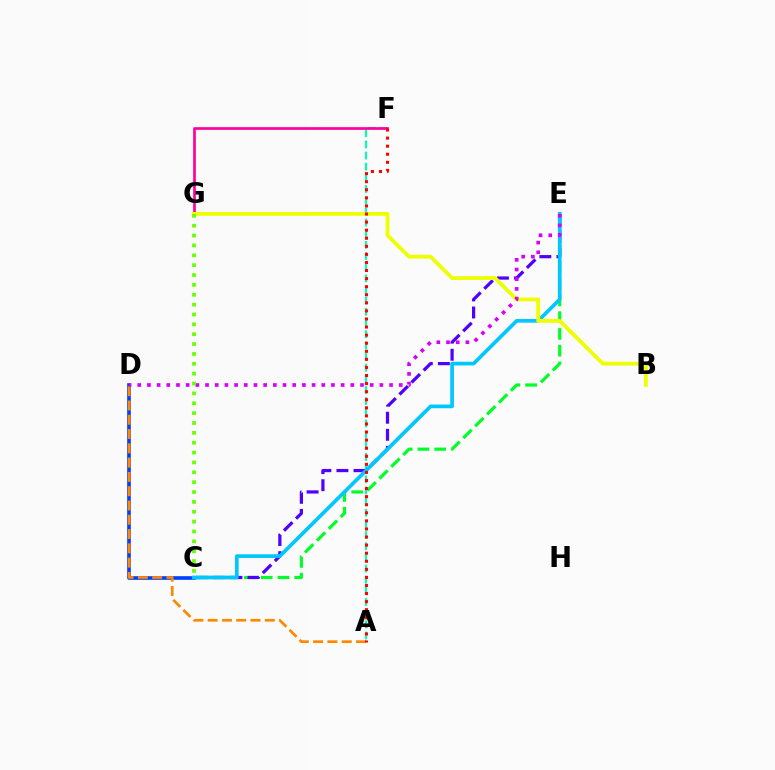{('C', 'D'): [{'color': '#003fff', 'line_style': 'solid', 'thickness': 2.61}], ('A', 'D'): [{'color': '#ff8800', 'line_style': 'dashed', 'thickness': 1.94}], ('C', 'E'): [{'color': '#00ff27', 'line_style': 'dashed', 'thickness': 2.28}, {'color': '#4f00ff', 'line_style': 'dashed', 'thickness': 2.32}, {'color': '#00c7ff', 'line_style': 'solid', 'thickness': 2.66}], ('A', 'F'): [{'color': '#00ffaf', 'line_style': 'dashed', 'thickness': 1.52}, {'color': '#ff0000', 'line_style': 'dotted', 'thickness': 2.19}], ('F', 'G'): [{'color': '#ff00a0', 'line_style': 'solid', 'thickness': 1.95}], ('B', 'G'): [{'color': '#eeff00', 'line_style': 'solid', 'thickness': 2.74}], ('D', 'E'): [{'color': '#d600ff', 'line_style': 'dotted', 'thickness': 2.63}], ('C', 'G'): [{'color': '#66ff00', 'line_style': 'dotted', 'thickness': 2.68}]}